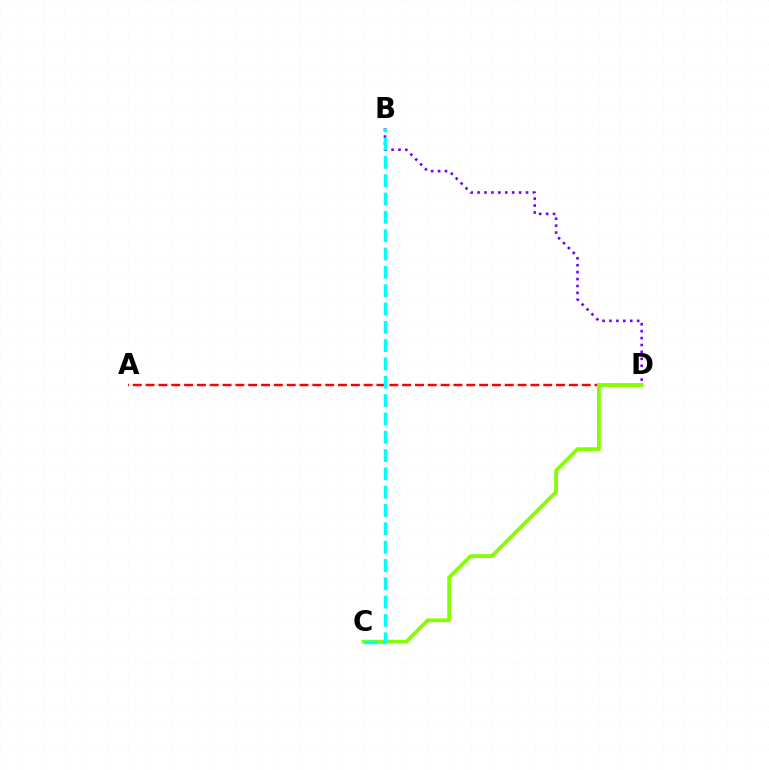{('B', 'D'): [{'color': '#7200ff', 'line_style': 'dotted', 'thickness': 1.88}], ('A', 'D'): [{'color': '#ff0000', 'line_style': 'dashed', 'thickness': 1.74}], ('C', 'D'): [{'color': '#84ff00', 'line_style': 'solid', 'thickness': 2.75}], ('B', 'C'): [{'color': '#00fff6', 'line_style': 'dashed', 'thickness': 2.49}]}